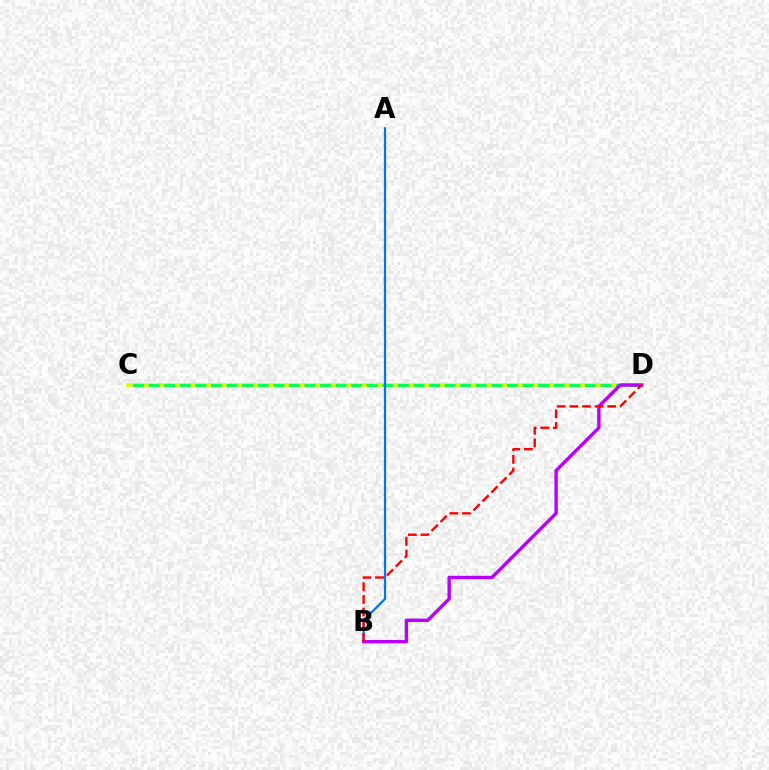{('C', 'D'): [{'color': '#d1ff00', 'line_style': 'solid', 'thickness': 2.66}, {'color': '#00ff5c', 'line_style': 'dashed', 'thickness': 2.12}], ('A', 'B'): [{'color': '#0074ff', 'line_style': 'solid', 'thickness': 1.6}], ('B', 'D'): [{'color': '#b900ff', 'line_style': 'solid', 'thickness': 2.44}, {'color': '#ff0000', 'line_style': 'dashed', 'thickness': 1.71}]}